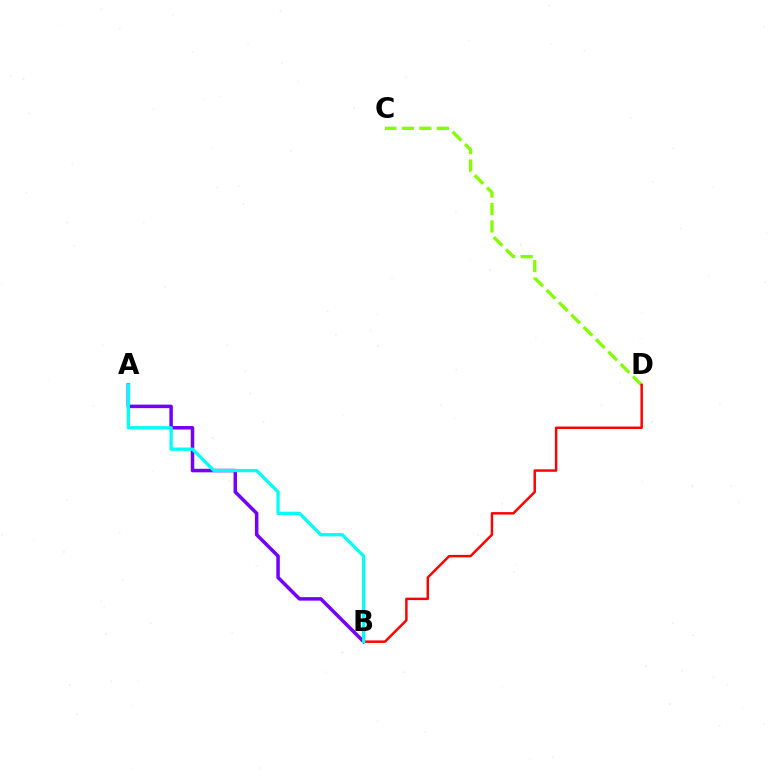{('A', 'B'): [{'color': '#7200ff', 'line_style': 'solid', 'thickness': 2.53}, {'color': '#00fff6', 'line_style': 'solid', 'thickness': 2.36}], ('C', 'D'): [{'color': '#84ff00', 'line_style': 'dashed', 'thickness': 2.37}], ('B', 'D'): [{'color': '#ff0000', 'line_style': 'solid', 'thickness': 1.77}]}